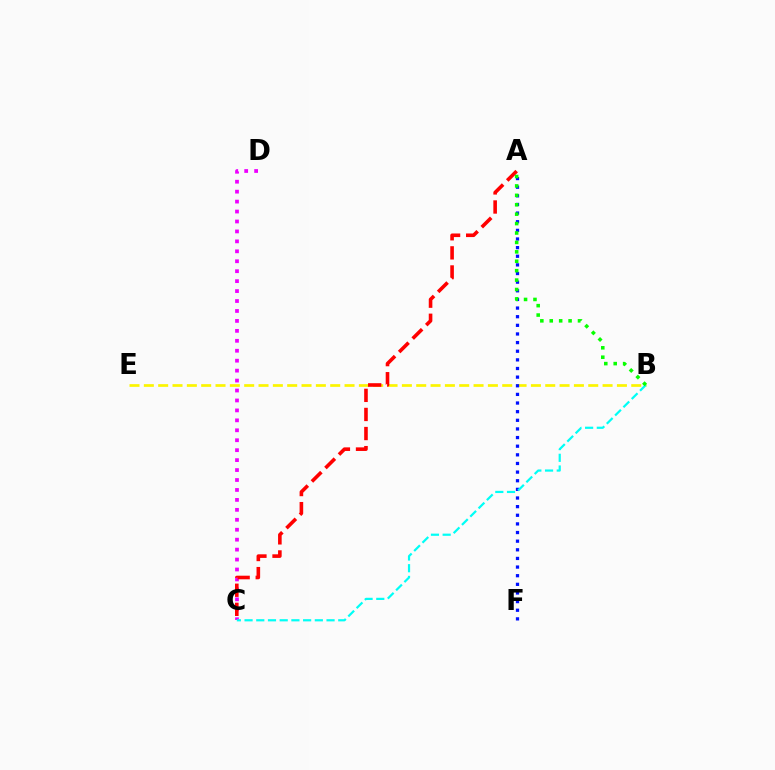{('B', 'E'): [{'color': '#fcf500', 'line_style': 'dashed', 'thickness': 1.95}], ('C', 'D'): [{'color': '#ee00ff', 'line_style': 'dotted', 'thickness': 2.7}], ('A', 'F'): [{'color': '#0010ff', 'line_style': 'dotted', 'thickness': 2.35}], ('A', 'C'): [{'color': '#ff0000', 'line_style': 'dashed', 'thickness': 2.59}], ('B', 'C'): [{'color': '#00fff6', 'line_style': 'dashed', 'thickness': 1.59}], ('A', 'B'): [{'color': '#08ff00', 'line_style': 'dotted', 'thickness': 2.56}]}